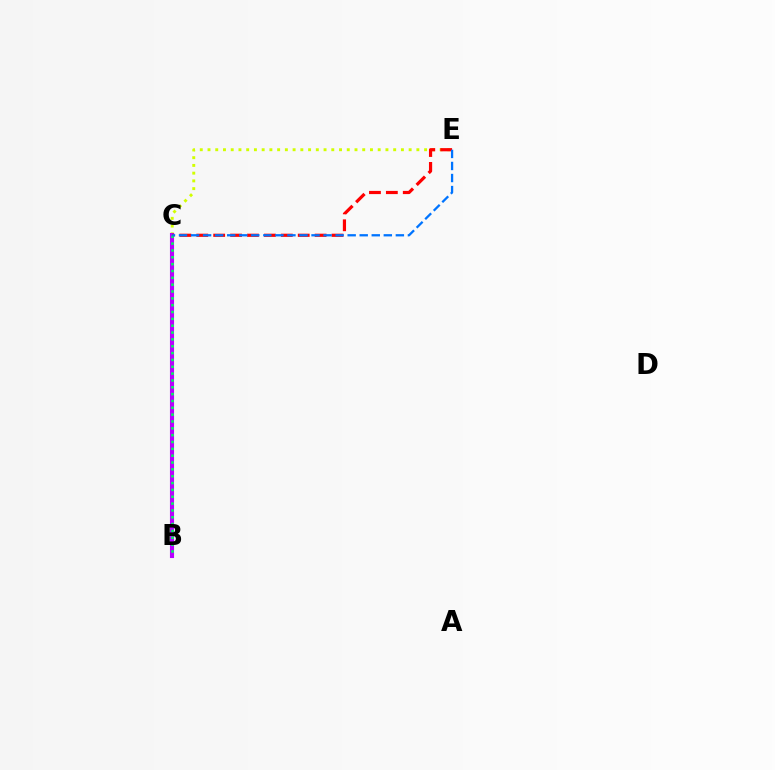{('C', 'E'): [{'color': '#d1ff00', 'line_style': 'dotted', 'thickness': 2.1}, {'color': '#ff0000', 'line_style': 'dashed', 'thickness': 2.3}, {'color': '#0074ff', 'line_style': 'dashed', 'thickness': 1.64}], ('B', 'C'): [{'color': '#b900ff', 'line_style': 'solid', 'thickness': 2.95}, {'color': '#00ff5c', 'line_style': 'dotted', 'thickness': 1.86}]}